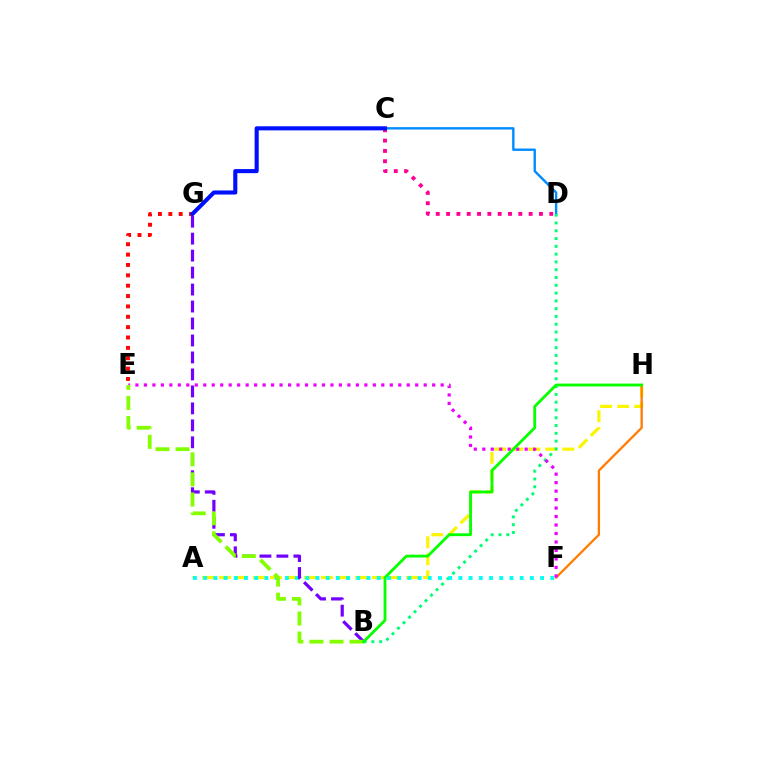{('A', 'H'): [{'color': '#fcf500', 'line_style': 'dashed', 'thickness': 2.31}], ('E', 'G'): [{'color': '#ff0000', 'line_style': 'dotted', 'thickness': 2.82}], ('C', 'D'): [{'color': '#ff0094', 'line_style': 'dotted', 'thickness': 2.8}, {'color': '#008cff', 'line_style': 'solid', 'thickness': 1.73}], ('B', 'D'): [{'color': '#00ff74', 'line_style': 'dotted', 'thickness': 2.12}], ('C', 'G'): [{'color': '#0010ff', 'line_style': 'solid', 'thickness': 2.94}], ('A', 'F'): [{'color': '#00fff6', 'line_style': 'dotted', 'thickness': 2.77}], ('F', 'H'): [{'color': '#ff7c00', 'line_style': 'solid', 'thickness': 1.65}], ('E', 'F'): [{'color': '#ee00ff', 'line_style': 'dotted', 'thickness': 2.3}], ('B', 'G'): [{'color': '#7200ff', 'line_style': 'dashed', 'thickness': 2.31}], ('B', 'E'): [{'color': '#84ff00', 'line_style': 'dashed', 'thickness': 2.73}], ('B', 'H'): [{'color': '#08ff00', 'line_style': 'solid', 'thickness': 2.04}]}